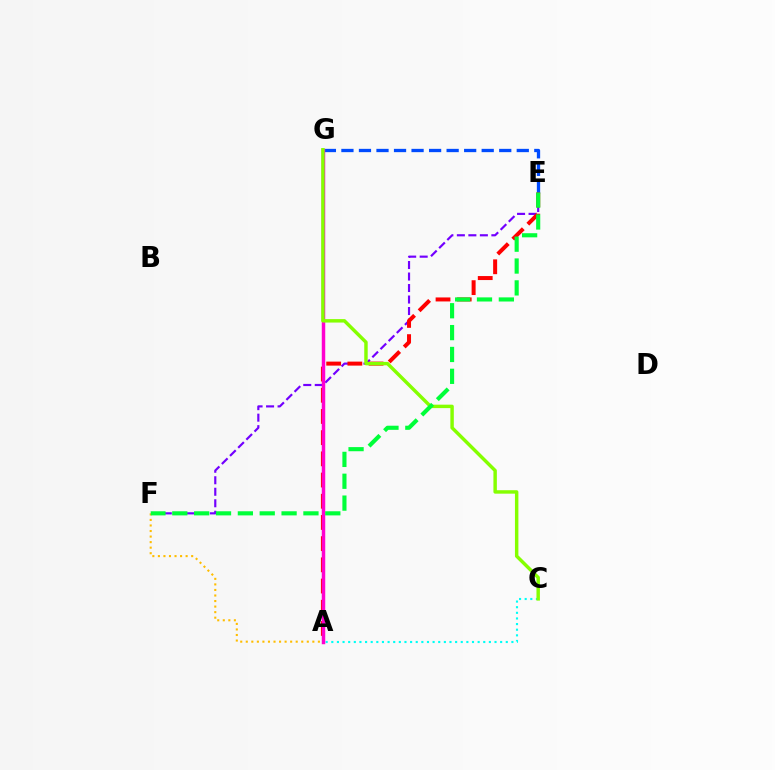{('E', 'G'): [{'color': '#004bff', 'line_style': 'dashed', 'thickness': 2.38}], ('E', 'F'): [{'color': '#7200ff', 'line_style': 'dashed', 'thickness': 1.56}, {'color': '#00ff39', 'line_style': 'dashed', 'thickness': 2.97}], ('A', 'F'): [{'color': '#ffbd00', 'line_style': 'dotted', 'thickness': 1.51}], ('A', 'E'): [{'color': '#ff0000', 'line_style': 'dashed', 'thickness': 2.88}], ('A', 'C'): [{'color': '#00fff6', 'line_style': 'dotted', 'thickness': 1.53}], ('A', 'G'): [{'color': '#ff00cf', 'line_style': 'solid', 'thickness': 2.49}], ('C', 'G'): [{'color': '#84ff00', 'line_style': 'solid', 'thickness': 2.48}]}